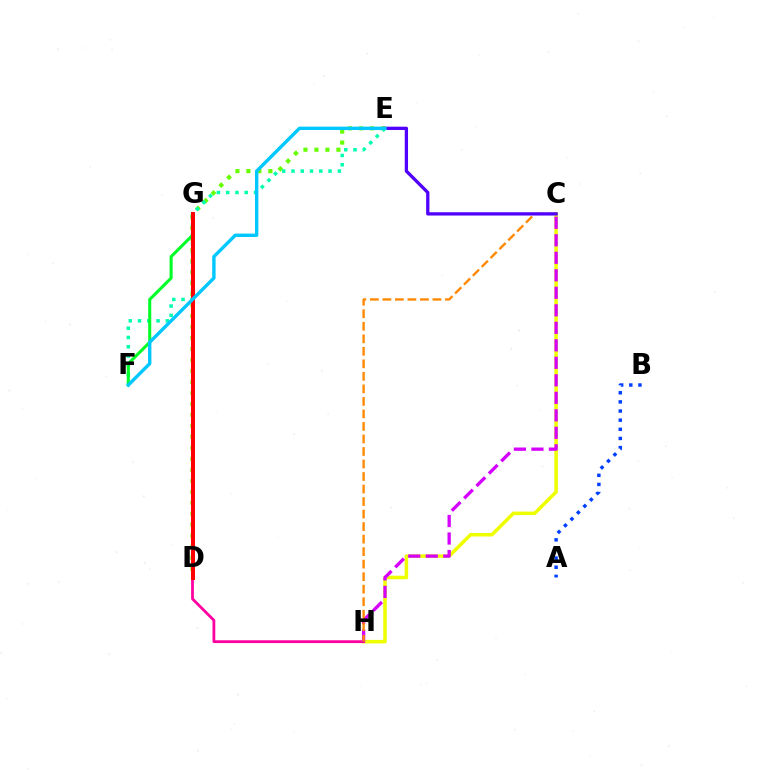{('C', 'H'): [{'color': '#eeff00', 'line_style': 'solid', 'thickness': 2.54}, {'color': '#d600ff', 'line_style': 'dashed', 'thickness': 2.38}, {'color': '#ff8800', 'line_style': 'dashed', 'thickness': 1.7}], ('D', 'E'): [{'color': '#66ff00', 'line_style': 'dotted', 'thickness': 2.98}], ('D', 'H'): [{'color': '#ff00a0', 'line_style': 'solid', 'thickness': 2.01}], ('E', 'F'): [{'color': '#00ffaf', 'line_style': 'dotted', 'thickness': 2.52}, {'color': '#00c7ff', 'line_style': 'solid', 'thickness': 2.43}], ('F', 'G'): [{'color': '#00ff27', 'line_style': 'solid', 'thickness': 2.21}], ('D', 'G'): [{'color': '#ff0000', 'line_style': 'solid', 'thickness': 2.85}], ('A', 'B'): [{'color': '#003fff', 'line_style': 'dotted', 'thickness': 2.48}], ('C', 'E'): [{'color': '#4f00ff', 'line_style': 'solid', 'thickness': 2.37}]}